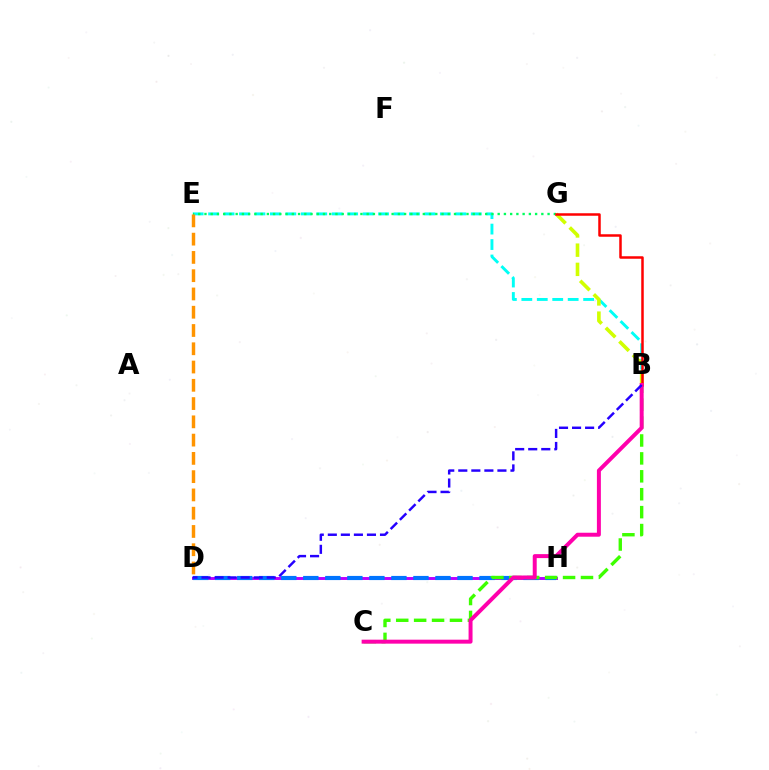{('D', 'H'): [{'color': '#b900ff', 'line_style': 'solid', 'thickness': 2.11}, {'color': '#0074ff', 'line_style': 'dashed', 'thickness': 2.99}], ('B', 'E'): [{'color': '#00fff6', 'line_style': 'dashed', 'thickness': 2.1}], ('E', 'G'): [{'color': '#00ff5c', 'line_style': 'dotted', 'thickness': 1.69}], ('D', 'E'): [{'color': '#ff9400', 'line_style': 'dashed', 'thickness': 2.48}], ('B', 'C'): [{'color': '#3dff00', 'line_style': 'dashed', 'thickness': 2.43}, {'color': '#ff00ac', 'line_style': 'solid', 'thickness': 2.86}], ('B', 'G'): [{'color': '#d1ff00', 'line_style': 'dashed', 'thickness': 2.61}, {'color': '#ff0000', 'line_style': 'solid', 'thickness': 1.8}], ('B', 'D'): [{'color': '#2500ff', 'line_style': 'dashed', 'thickness': 1.77}]}